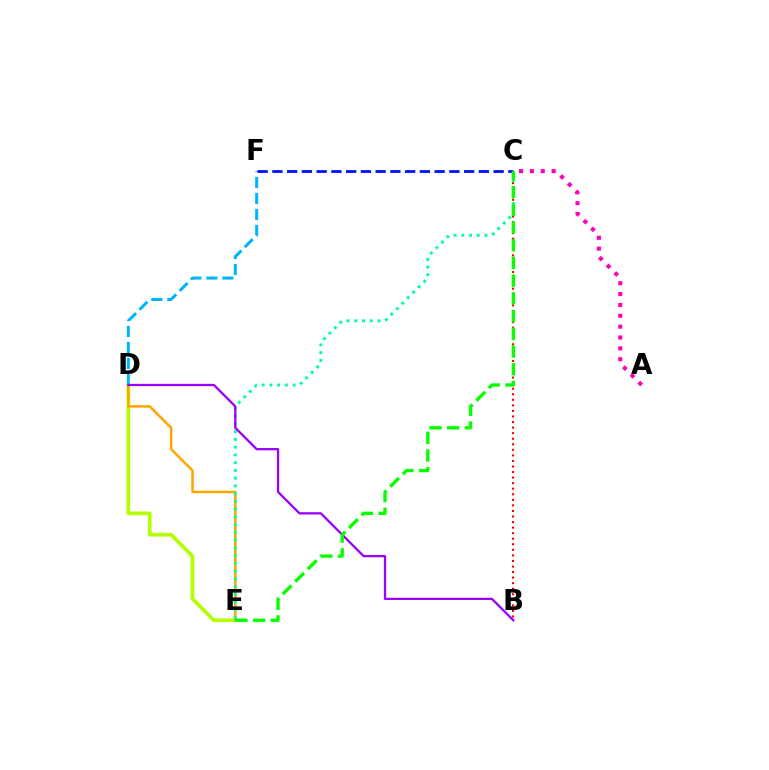{('B', 'C'): [{'color': '#ff0000', 'line_style': 'dotted', 'thickness': 1.51}], ('D', 'E'): [{'color': '#b3ff00', 'line_style': 'solid', 'thickness': 2.65}, {'color': '#ffa500', 'line_style': 'solid', 'thickness': 1.8}], ('D', 'F'): [{'color': '#00b5ff', 'line_style': 'dashed', 'thickness': 2.17}], ('C', 'E'): [{'color': '#00ff9d', 'line_style': 'dotted', 'thickness': 2.11}, {'color': '#08ff00', 'line_style': 'dashed', 'thickness': 2.41}], ('B', 'D'): [{'color': '#9b00ff', 'line_style': 'solid', 'thickness': 1.64}], ('C', 'F'): [{'color': '#0010ff', 'line_style': 'dashed', 'thickness': 2.0}], ('A', 'C'): [{'color': '#ff00bd', 'line_style': 'dotted', 'thickness': 2.95}]}